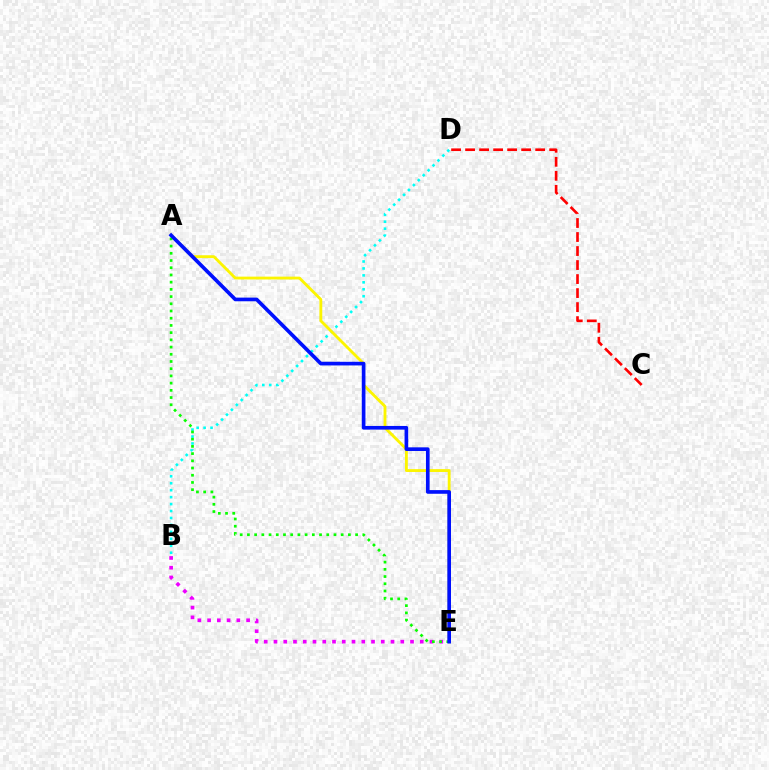{('B', 'E'): [{'color': '#ee00ff', 'line_style': 'dotted', 'thickness': 2.65}], ('B', 'D'): [{'color': '#00fff6', 'line_style': 'dotted', 'thickness': 1.89}], ('A', 'E'): [{'color': '#fcf500', 'line_style': 'solid', 'thickness': 2.05}, {'color': '#08ff00', 'line_style': 'dotted', 'thickness': 1.96}, {'color': '#0010ff', 'line_style': 'solid', 'thickness': 2.64}], ('C', 'D'): [{'color': '#ff0000', 'line_style': 'dashed', 'thickness': 1.9}]}